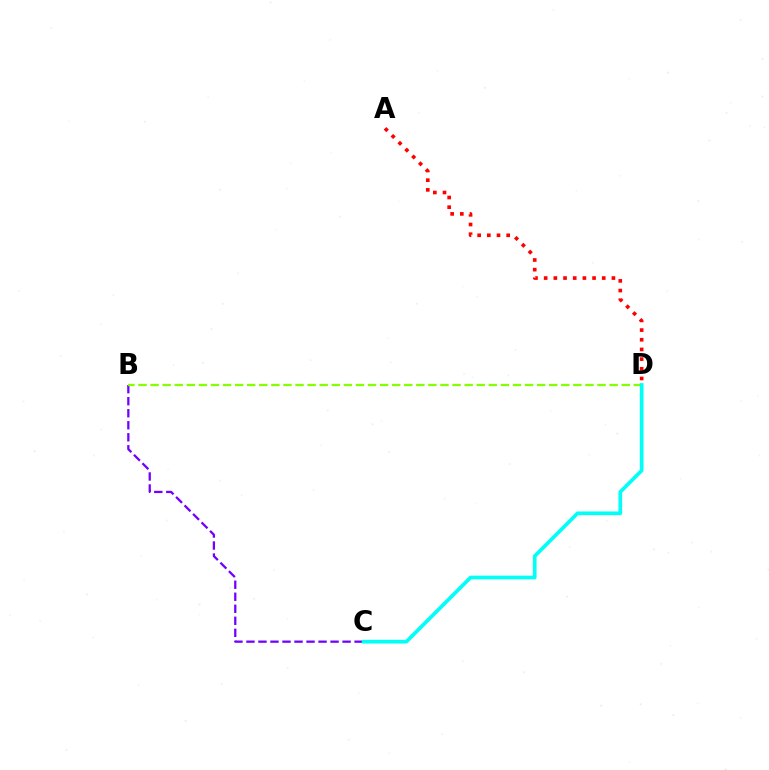{('B', 'C'): [{'color': '#7200ff', 'line_style': 'dashed', 'thickness': 1.63}], ('B', 'D'): [{'color': '#84ff00', 'line_style': 'dashed', 'thickness': 1.64}], ('C', 'D'): [{'color': '#00fff6', 'line_style': 'solid', 'thickness': 2.66}], ('A', 'D'): [{'color': '#ff0000', 'line_style': 'dotted', 'thickness': 2.63}]}